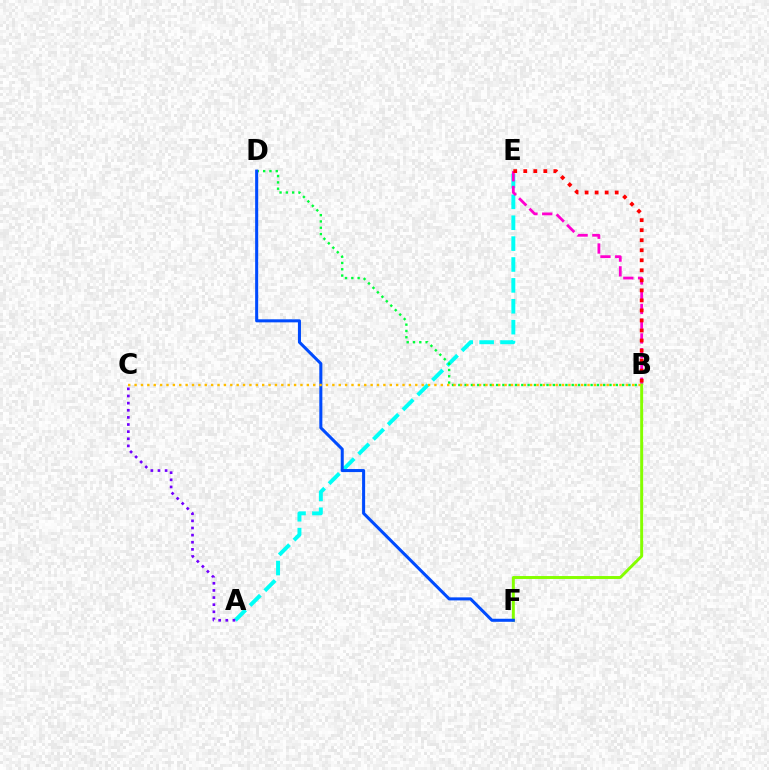{('A', 'E'): [{'color': '#00fff6', 'line_style': 'dashed', 'thickness': 2.84}], ('B', 'D'): [{'color': '#00ff39', 'line_style': 'dotted', 'thickness': 1.71}], ('B', 'E'): [{'color': '#ff00cf', 'line_style': 'dashed', 'thickness': 2.0}, {'color': '#ff0000', 'line_style': 'dotted', 'thickness': 2.72}], ('B', 'F'): [{'color': '#84ff00', 'line_style': 'solid', 'thickness': 2.12}], ('A', 'C'): [{'color': '#7200ff', 'line_style': 'dotted', 'thickness': 1.94}], ('D', 'F'): [{'color': '#004bff', 'line_style': 'solid', 'thickness': 2.19}], ('B', 'C'): [{'color': '#ffbd00', 'line_style': 'dotted', 'thickness': 1.73}]}